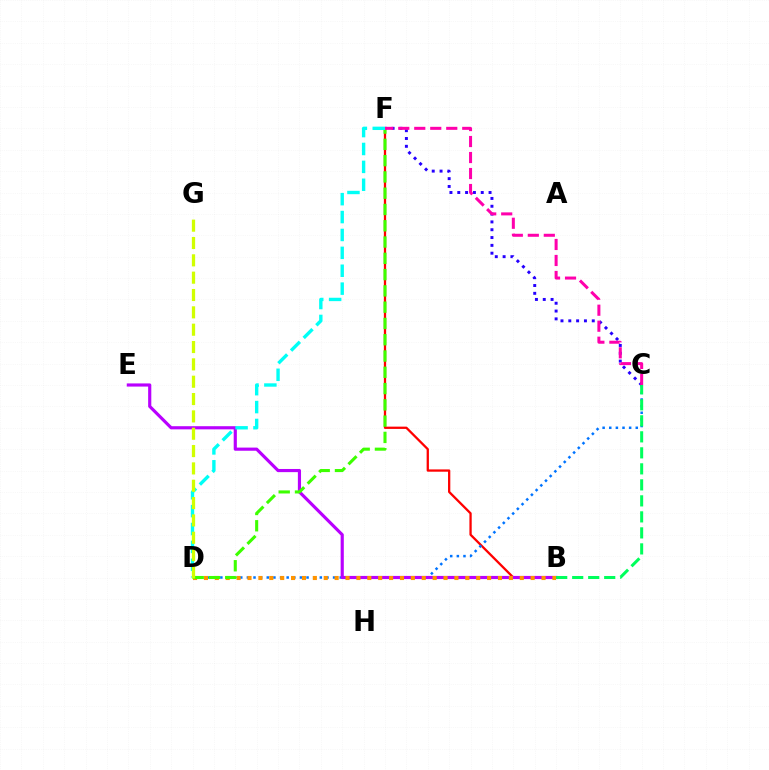{('B', 'F'): [{'color': '#ff0000', 'line_style': 'solid', 'thickness': 1.65}], ('C', 'D'): [{'color': '#0074ff', 'line_style': 'dotted', 'thickness': 1.8}], ('C', 'F'): [{'color': '#2500ff', 'line_style': 'dotted', 'thickness': 2.13}, {'color': '#ff00ac', 'line_style': 'dashed', 'thickness': 2.17}], ('B', 'E'): [{'color': '#b900ff', 'line_style': 'solid', 'thickness': 2.27}], ('B', 'D'): [{'color': '#ff9400', 'line_style': 'dotted', 'thickness': 2.96}], ('D', 'F'): [{'color': '#3dff00', 'line_style': 'dashed', 'thickness': 2.21}, {'color': '#00fff6', 'line_style': 'dashed', 'thickness': 2.43}], ('D', 'G'): [{'color': '#d1ff00', 'line_style': 'dashed', 'thickness': 2.36}], ('B', 'C'): [{'color': '#00ff5c', 'line_style': 'dashed', 'thickness': 2.17}]}